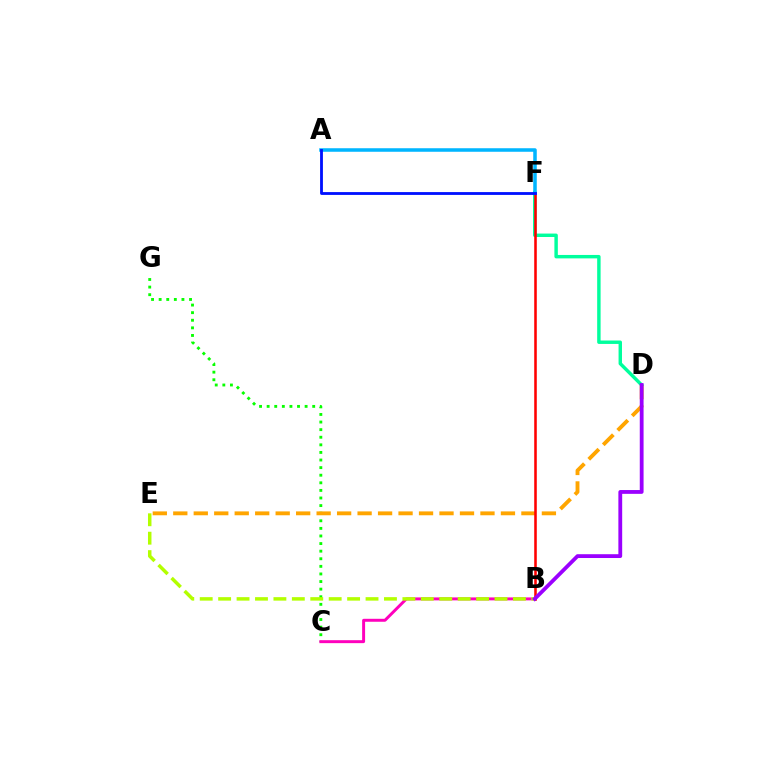{('C', 'G'): [{'color': '#08ff00', 'line_style': 'dotted', 'thickness': 2.06}], ('B', 'C'): [{'color': '#ff00bd', 'line_style': 'solid', 'thickness': 2.13}], ('D', 'E'): [{'color': '#ffa500', 'line_style': 'dashed', 'thickness': 2.78}], ('D', 'F'): [{'color': '#00ff9d', 'line_style': 'solid', 'thickness': 2.47}], ('B', 'F'): [{'color': '#ff0000', 'line_style': 'solid', 'thickness': 1.85}], ('B', 'E'): [{'color': '#b3ff00', 'line_style': 'dashed', 'thickness': 2.5}], ('A', 'F'): [{'color': '#00b5ff', 'line_style': 'solid', 'thickness': 2.54}, {'color': '#0010ff', 'line_style': 'solid', 'thickness': 2.03}], ('B', 'D'): [{'color': '#9b00ff', 'line_style': 'solid', 'thickness': 2.74}]}